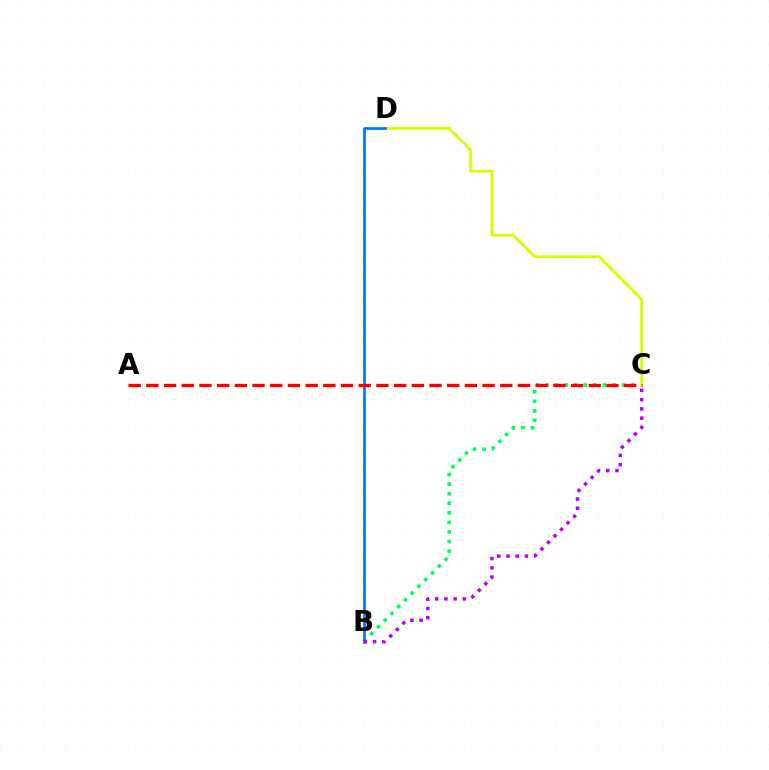{('B', 'C'): [{'color': '#00ff5c', 'line_style': 'dotted', 'thickness': 2.6}, {'color': '#b900ff', 'line_style': 'dotted', 'thickness': 2.51}], ('C', 'D'): [{'color': '#d1ff00', 'line_style': 'solid', 'thickness': 2.0}], ('B', 'D'): [{'color': '#0074ff', 'line_style': 'solid', 'thickness': 1.95}], ('A', 'C'): [{'color': '#ff0000', 'line_style': 'dashed', 'thickness': 2.4}]}